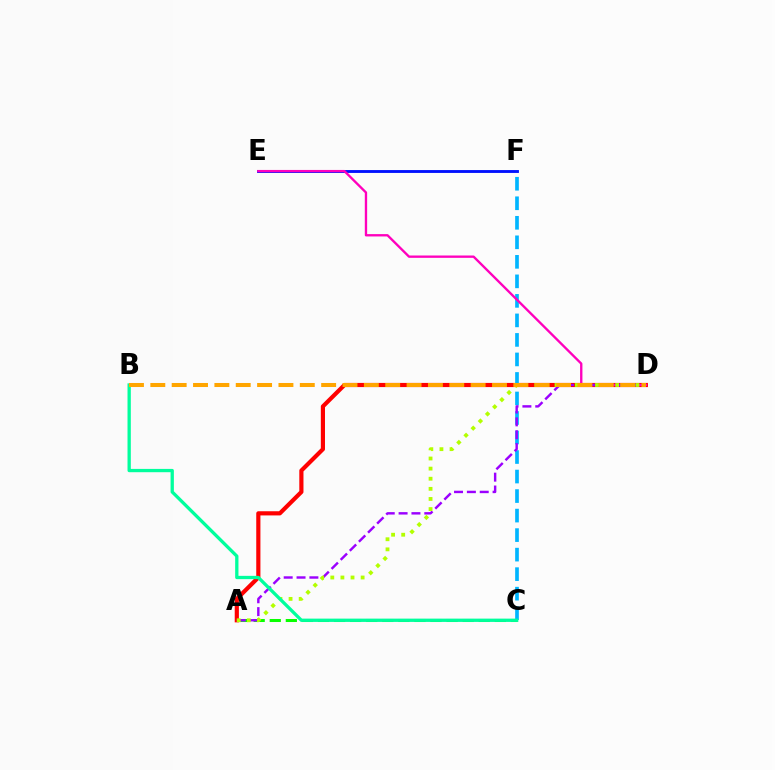{('E', 'F'): [{'color': '#0010ff', 'line_style': 'solid', 'thickness': 2.06}], ('A', 'D'): [{'color': '#ff0000', 'line_style': 'solid', 'thickness': 3.0}, {'color': '#9b00ff', 'line_style': 'dashed', 'thickness': 1.75}, {'color': '#b3ff00', 'line_style': 'dotted', 'thickness': 2.75}], ('C', 'F'): [{'color': '#00b5ff', 'line_style': 'dashed', 'thickness': 2.65}], ('A', 'C'): [{'color': '#08ff00', 'line_style': 'dashed', 'thickness': 2.18}], ('D', 'E'): [{'color': '#ff00bd', 'line_style': 'solid', 'thickness': 1.69}], ('B', 'C'): [{'color': '#00ff9d', 'line_style': 'solid', 'thickness': 2.38}], ('B', 'D'): [{'color': '#ffa500', 'line_style': 'dashed', 'thickness': 2.9}]}